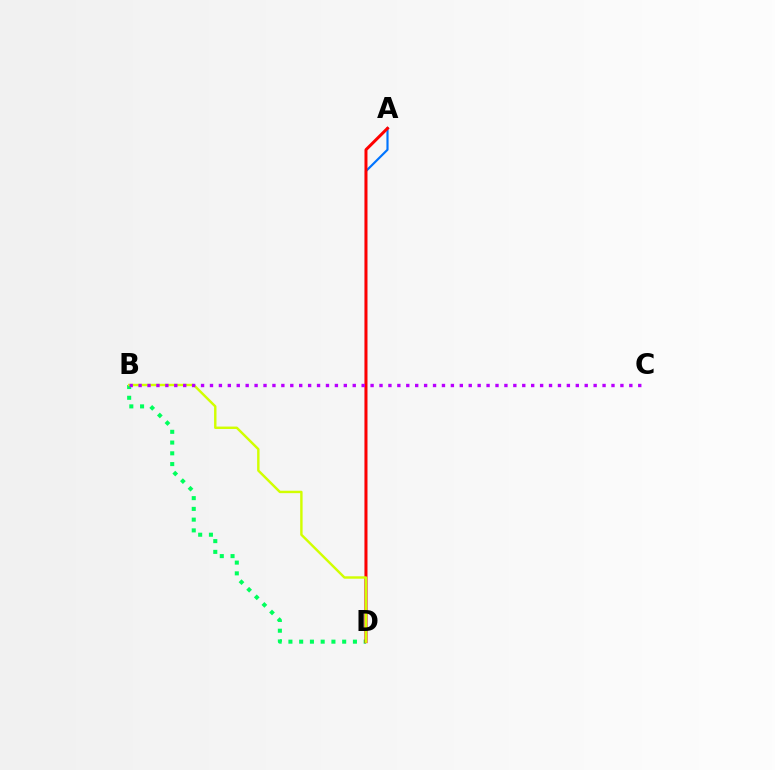{('A', 'D'): [{'color': '#0074ff', 'line_style': 'solid', 'thickness': 1.56}, {'color': '#ff0000', 'line_style': 'solid', 'thickness': 2.15}], ('B', 'D'): [{'color': '#00ff5c', 'line_style': 'dotted', 'thickness': 2.92}, {'color': '#d1ff00', 'line_style': 'solid', 'thickness': 1.75}], ('B', 'C'): [{'color': '#b900ff', 'line_style': 'dotted', 'thickness': 2.42}]}